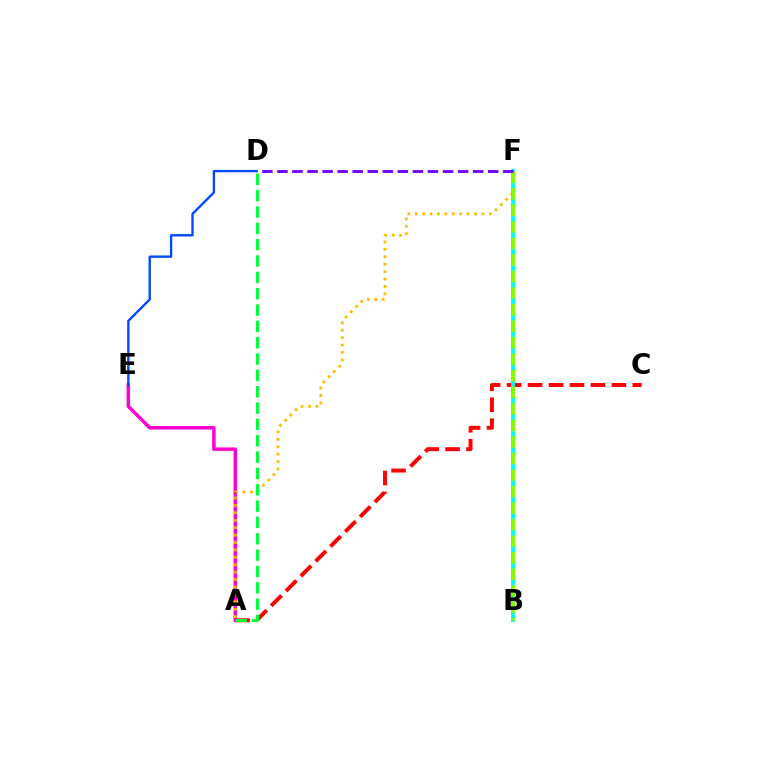{('A', 'E'): [{'color': '#ff00cf', 'line_style': 'solid', 'thickness': 2.49}], ('A', 'F'): [{'color': '#ffbd00', 'line_style': 'dotted', 'thickness': 2.01}], ('A', 'C'): [{'color': '#ff0000', 'line_style': 'dashed', 'thickness': 2.85}], ('B', 'F'): [{'color': '#00fff6', 'line_style': 'solid', 'thickness': 2.82}, {'color': '#84ff00', 'line_style': 'dashed', 'thickness': 2.25}], ('D', 'E'): [{'color': '#004bff', 'line_style': 'solid', 'thickness': 1.71}], ('A', 'D'): [{'color': '#00ff39', 'line_style': 'dashed', 'thickness': 2.22}], ('D', 'F'): [{'color': '#7200ff', 'line_style': 'dashed', 'thickness': 2.05}]}